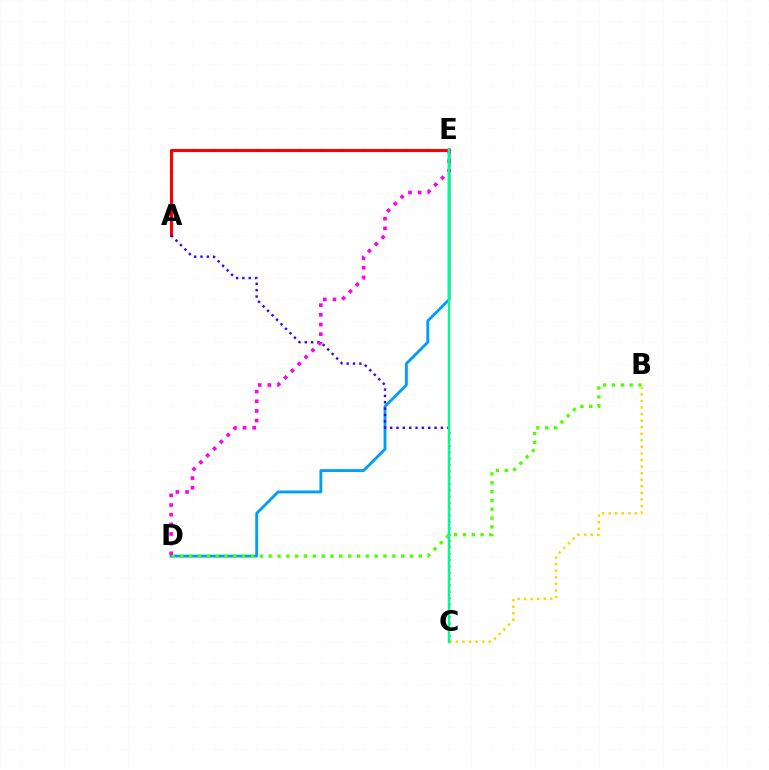{('D', 'E'): [{'color': '#009eff', 'line_style': 'solid', 'thickness': 2.06}, {'color': '#ff00ed', 'line_style': 'dotted', 'thickness': 2.62}], ('A', 'E'): [{'color': '#ff0000', 'line_style': 'solid', 'thickness': 2.24}], ('B', 'D'): [{'color': '#4fff00', 'line_style': 'dotted', 'thickness': 2.4}], ('B', 'C'): [{'color': '#ffd500', 'line_style': 'dotted', 'thickness': 1.78}], ('A', 'C'): [{'color': '#3700ff', 'line_style': 'dotted', 'thickness': 1.72}], ('C', 'E'): [{'color': '#00ff86', 'line_style': 'solid', 'thickness': 1.73}]}